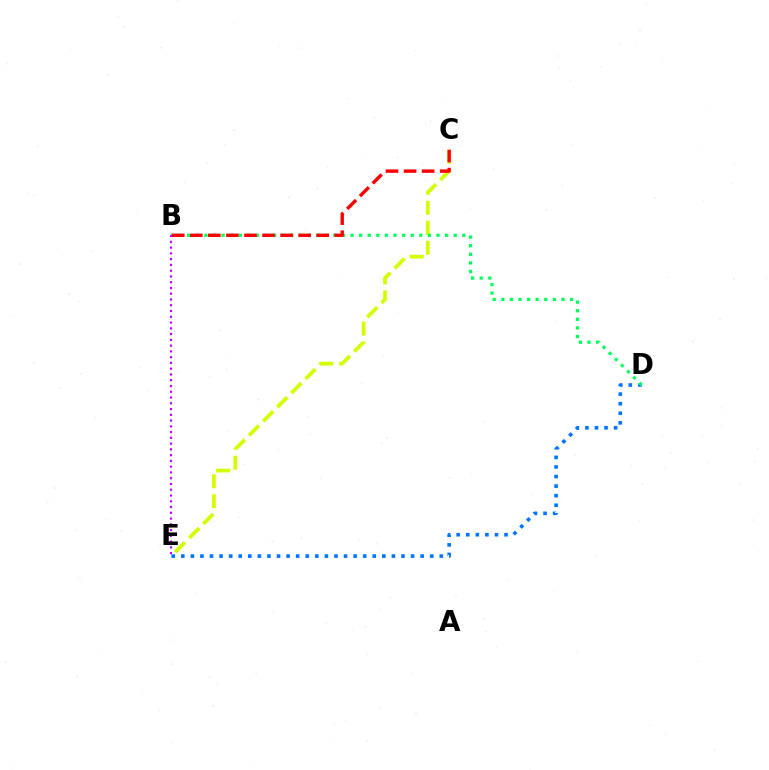{('D', 'E'): [{'color': '#0074ff', 'line_style': 'dotted', 'thickness': 2.6}], ('C', 'E'): [{'color': '#d1ff00', 'line_style': 'dashed', 'thickness': 2.71}], ('B', 'D'): [{'color': '#00ff5c', 'line_style': 'dotted', 'thickness': 2.34}], ('B', 'C'): [{'color': '#ff0000', 'line_style': 'dashed', 'thickness': 2.45}], ('B', 'E'): [{'color': '#b900ff', 'line_style': 'dotted', 'thickness': 1.57}]}